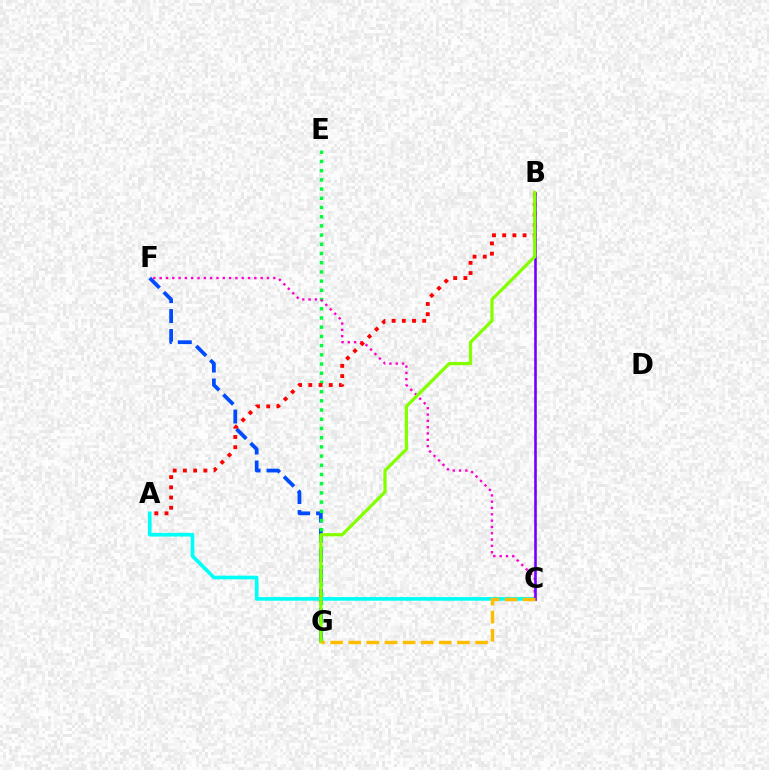{('F', 'G'): [{'color': '#004bff', 'line_style': 'dashed', 'thickness': 2.71}], ('A', 'C'): [{'color': '#00fff6', 'line_style': 'solid', 'thickness': 2.64}], ('E', 'G'): [{'color': '#00ff39', 'line_style': 'dotted', 'thickness': 2.5}], ('C', 'F'): [{'color': '#ff00cf', 'line_style': 'dotted', 'thickness': 1.72}], ('A', 'B'): [{'color': '#ff0000', 'line_style': 'dotted', 'thickness': 2.77}], ('B', 'C'): [{'color': '#7200ff', 'line_style': 'solid', 'thickness': 1.88}], ('B', 'G'): [{'color': '#84ff00', 'line_style': 'solid', 'thickness': 2.33}], ('C', 'G'): [{'color': '#ffbd00', 'line_style': 'dashed', 'thickness': 2.46}]}